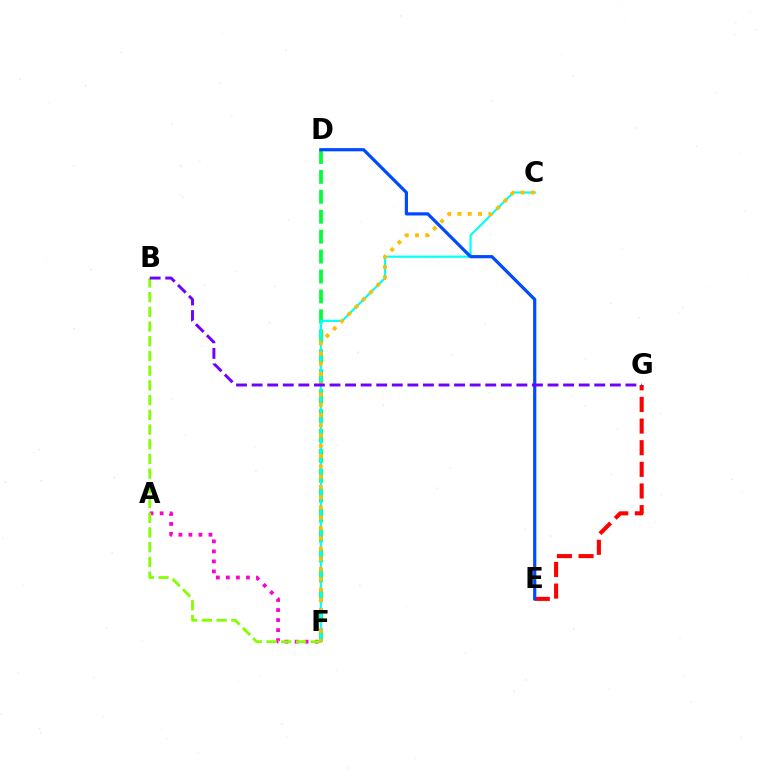{('D', 'F'): [{'color': '#00ff39', 'line_style': 'dashed', 'thickness': 2.71}], ('A', 'F'): [{'color': '#ff00cf', 'line_style': 'dotted', 'thickness': 2.73}], ('C', 'F'): [{'color': '#00fff6', 'line_style': 'solid', 'thickness': 1.55}, {'color': '#ffbd00', 'line_style': 'dotted', 'thickness': 2.79}], ('E', 'G'): [{'color': '#ff0000', 'line_style': 'dashed', 'thickness': 2.94}], ('B', 'F'): [{'color': '#84ff00', 'line_style': 'dashed', 'thickness': 2.0}], ('D', 'E'): [{'color': '#004bff', 'line_style': 'solid', 'thickness': 2.3}], ('B', 'G'): [{'color': '#7200ff', 'line_style': 'dashed', 'thickness': 2.12}]}